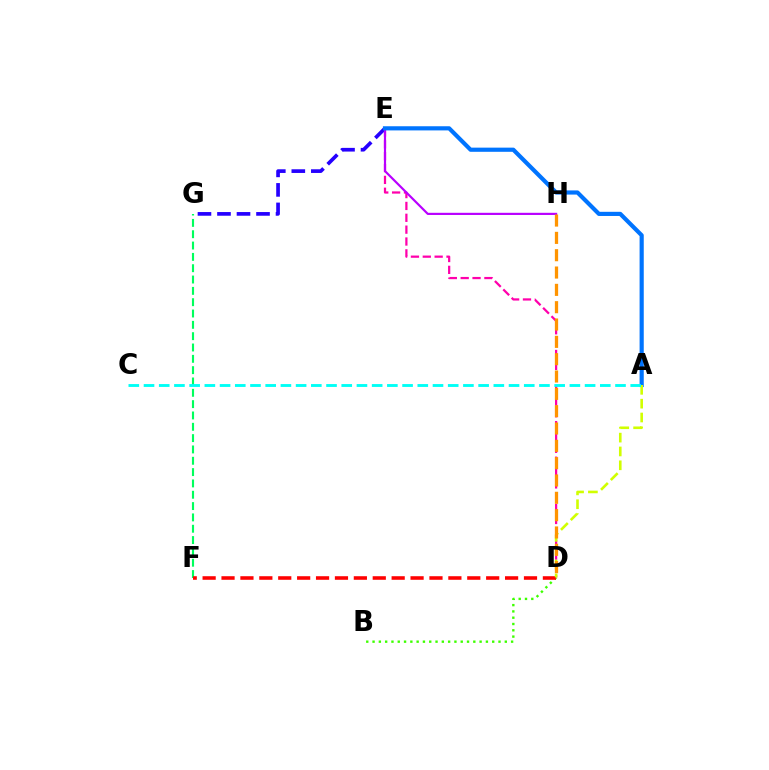{('D', 'E'): [{'color': '#ff00ac', 'line_style': 'dashed', 'thickness': 1.61}], ('E', 'G'): [{'color': '#2500ff', 'line_style': 'dashed', 'thickness': 2.65}], ('E', 'H'): [{'color': '#b900ff', 'line_style': 'solid', 'thickness': 1.57}], ('F', 'G'): [{'color': '#00ff5c', 'line_style': 'dashed', 'thickness': 1.54}], ('B', 'D'): [{'color': '#3dff00', 'line_style': 'dotted', 'thickness': 1.71}], ('A', 'E'): [{'color': '#0074ff', 'line_style': 'solid', 'thickness': 3.0}], ('D', 'F'): [{'color': '#ff0000', 'line_style': 'dashed', 'thickness': 2.57}], ('A', 'D'): [{'color': '#d1ff00', 'line_style': 'dashed', 'thickness': 1.88}], ('D', 'H'): [{'color': '#ff9400', 'line_style': 'dashed', 'thickness': 2.35}], ('A', 'C'): [{'color': '#00fff6', 'line_style': 'dashed', 'thickness': 2.07}]}